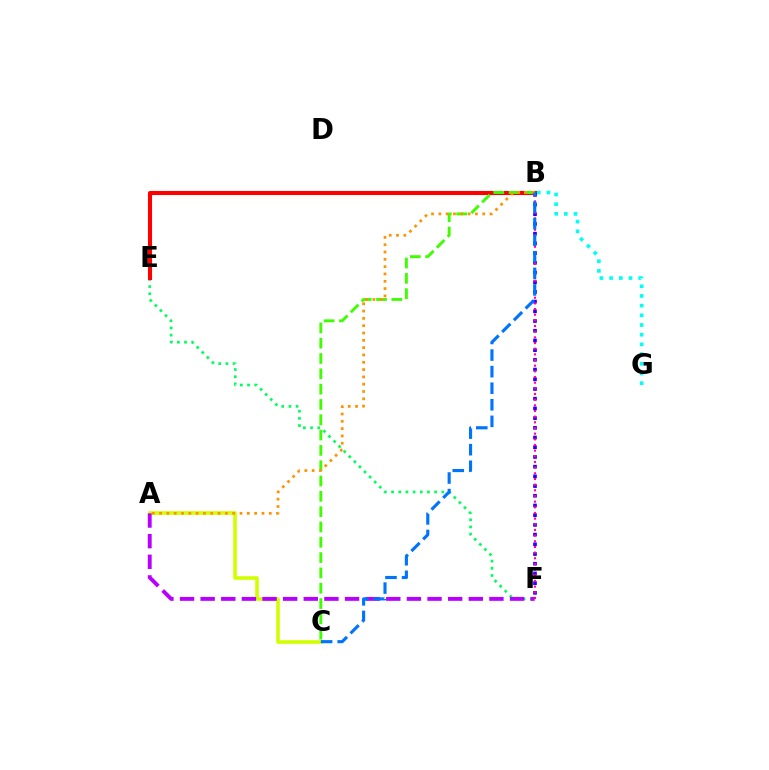{('E', 'F'): [{'color': '#00ff5c', 'line_style': 'dotted', 'thickness': 1.95}], ('A', 'C'): [{'color': '#d1ff00', 'line_style': 'solid', 'thickness': 2.59}], ('B', 'E'): [{'color': '#ff0000', 'line_style': 'solid', 'thickness': 2.94}], ('B', 'F'): [{'color': '#2500ff', 'line_style': 'dotted', 'thickness': 2.64}, {'color': '#ff00ac', 'line_style': 'dotted', 'thickness': 1.54}], ('A', 'F'): [{'color': '#b900ff', 'line_style': 'dashed', 'thickness': 2.8}], ('B', 'C'): [{'color': '#3dff00', 'line_style': 'dashed', 'thickness': 2.08}, {'color': '#0074ff', 'line_style': 'dashed', 'thickness': 2.25}], ('A', 'B'): [{'color': '#ff9400', 'line_style': 'dotted', 'thickness': 1.99}], ('B', 'G'): [{'color': '#00fff6', 'line_style': 'dotted', 'thickness': 2.63}]}